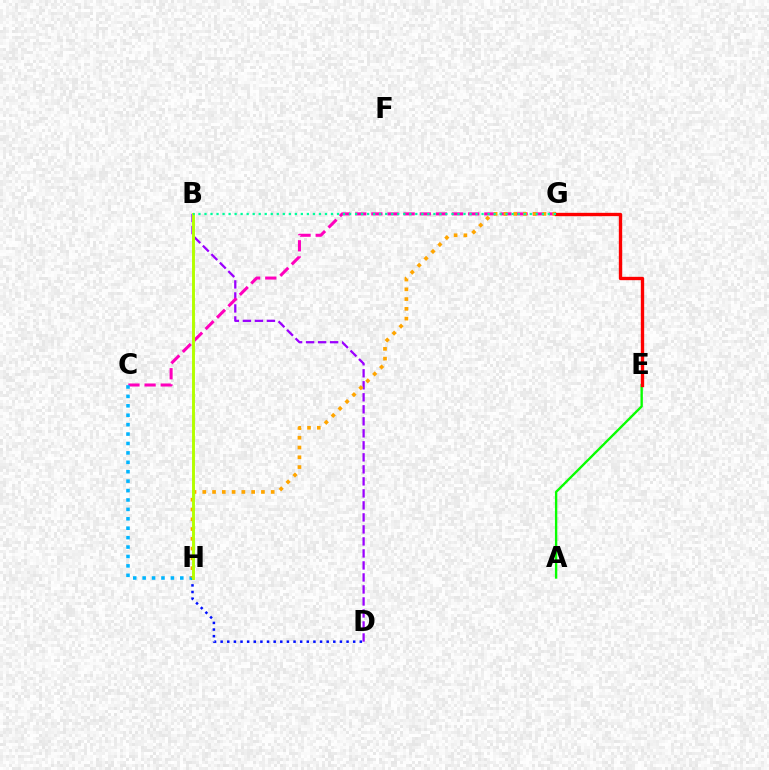{('B', 'D'): [{'color': '#9b00ff', 'line_style': 'dashed', 'thickness': 1.63}], ('A', 'E'): [{'color': '#08ff00', 'line_style': 'solid', 'thickness': 1.7}], ('C', 'G'): [{'color': '#ff00bd', 'line_style': 'dashed', 'thickness': 2.19}], ('D', 'H'): [{'color': '#0010ff', 'line_style': 'dotted', 'thickness': 1.8}], ('C', 'H'): [{'color': '#00b5ff', 'line_style': 'dotted', 'thickness': 2.56}], ('G', 'H'): [{'color': '#ffa500', 'line_style': 'dotted', 'thickness': 2.66}], ('B', 'H'): [{'color': '#b3ff00', 'line_style': 'solid', 'thickness': 2.11}], ('E', 'G'): [{'color': '#ff0000', 'line_style': 'solid', 'thickness': 2.41}], ('B', 'G'): [{'color': '#00ff9d', 'line_style': 'dotted', 'thickness': 1.64}]}